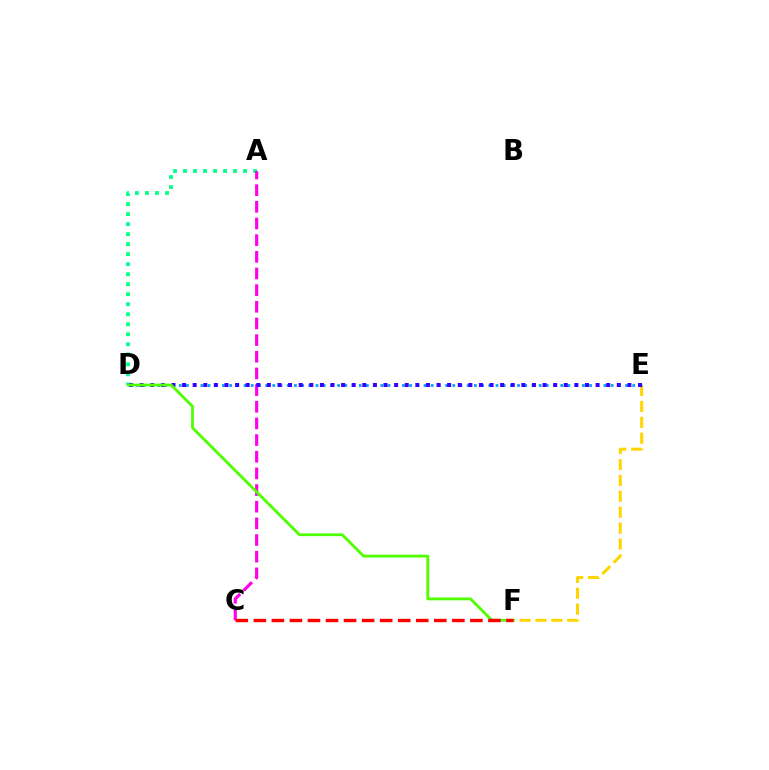{('A', 'D'): [{'color': '#00ff86', 'line_style': 'dotted', 'thickness': 2.72}], ('E', 'F'): [{'color': '#ffd500', 'line_style': 'dashed', 'thickness': 2.16}], ('A', 'C'): [{'color': '#ff00ed', 'line_style': 'dashed', 'thickness': 2.26}], ('D', 'E'): [{'color': '#009eff', 'line_style': 'dotted', 'thickness': 1.96}, {'color': '#3700ff', 'line_style': 'dotted', 'thickness': 2.88}], ('D', 'F'): [{'color': '#4fff00', 'line_style': 'solid', 'thickness': 2.03}], ('C', 'F'): [{'color': '#ff0000', 'line_style': 'dashed', 'thickness': 2.45}]}